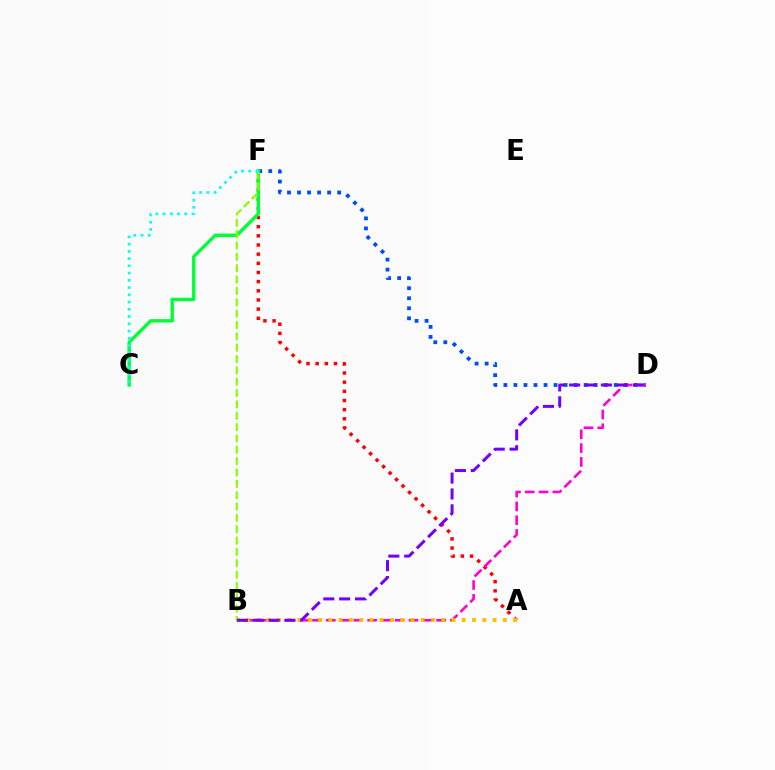{('A', 'F'): [{'color': '#ff0000', 'line_style': 'dotted', 'thickness': 2.49}], ('D', 'F'): [{'color': '#004bff', 'line_style': 'dotted', 'thickness': 2.73}], ('B', 'D'): [{'color': '#ff00cf', 'line_style': 'dashed', 'thickness': 1.87}, {'color': '#7200ff', 'line_style': 'dashed', 'thickness': 2.16}], ('A', 'B'): [{'color': '#ffbd00', 'line_style': 'dotted', 'thickness': 2.79}], ('C', 'F'): [{'color': '#00ff39', 'line_style': 'solid', 'thickness': 2.44}, {'color': '#00fff6', 'line_style': 'dotted', 'thickness': 1.97}], ('B', 'F'): [{'color': '#84ff00', 'line_style': 'dashed', 'thickness': 1.54}]}